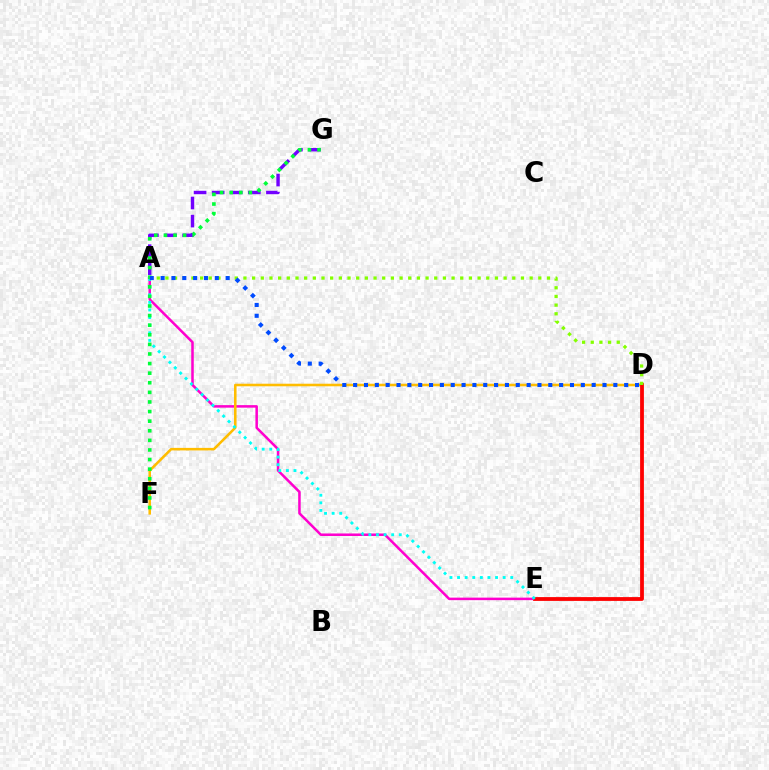{('A', 'E'): [{'color': '#ff00cf', 'line_style': 'solid', 'thickness': 1.82}, {'color': '#00fff6', 'line_style': 'dotted', 'thickness': 2.06}], ('D', 'F'): [{'color': '#ffbd00', 'line_style': 'solid', 'thickness': 1.84}], ('D', 'E'): [{'color': '#ff0000', 'line_style': 'solid', 'thickness': 2.73}], ('A', 'G'): [{'color': '#7200ff', 'line_style': 'dashed', 'thickness': 2.46}], ('F', 'G'): [{'color': '#00ff39', 'line_style': 'dotted', 'thickness': 2.61}], ('A', 'D'): [{'color': '#84ff00', 'line_style': 'dotted', 'thickness': 2.36}, {'color': '#004bff', 'line_style': 'dotted', 'thickness': 2.95}]}